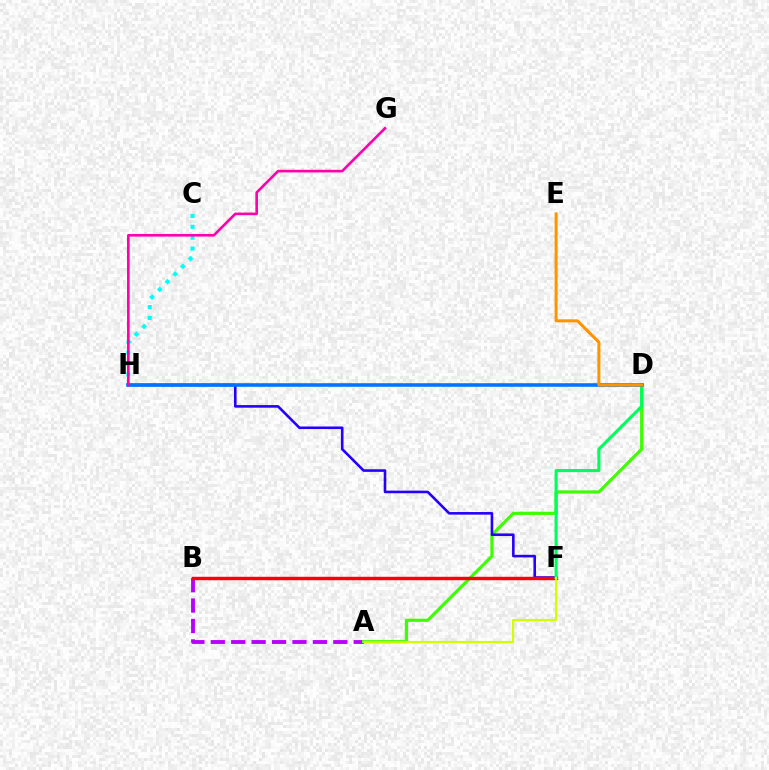{('A', 'B'): [{'color': '#b900ff', 'line_style': 'dashed', 'thickness': 2.77}], ('A', 'D'): [{'color': '#3dff00', 'line_style': 'solid', 'thickness': 2.28}], ('F', 'H'): [{'color': '#2500ff', 'line_style': 'solid', 'thickness': 1.87}], ('B', 'F'): [{'color': '#ff0000', 'line_style': 'solid', 'thickness': 2.46}], ('C', 'H'): [{'color': '#00fff6', 'line_style': 'dotted', 'thickness': 2.96}], ('D', 'F'): [{'color': '#00ff5c', 'line_style': 'solid', 'thickness': 2.24}], ('A', 'F'): [{'color': '#d1ff00', 'line_style': 'solid', 'thickness': 1.54}], ('D', 'H'): [{'color': '#0074ff', 'line_style': 'solid', 'thickness': 2.57}], ('D', 'E'): [{'color': '#ff9400', 'line_style': 'solid', 'thickness': 2.17}], ('G', 'H'): [{'color': '#ff00ac', 'line_style': 'solid', 'thickness': 1.89}]}